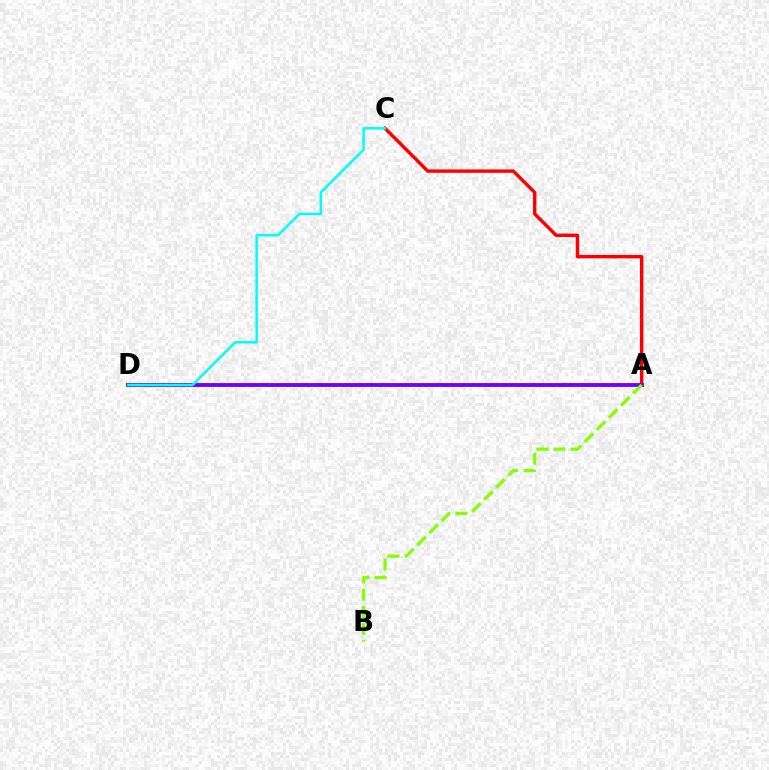{('A', 'C'): [{'color': '#ff0000', 'line_style': 'solid', 'thickness': 2.45}], ('A', 'D'): [{'color': '#7200ff', 'line_style': 'solid', 'thickness': 2.77}], ('A', 'B'): [{'color': '#84ff00', 'line_style': 'dashed', 'thickness': 2.33}], ('C', 'D'): [{'color': '#00fff6', 'line_style': 'solid', 'thickness': 1.81}]}